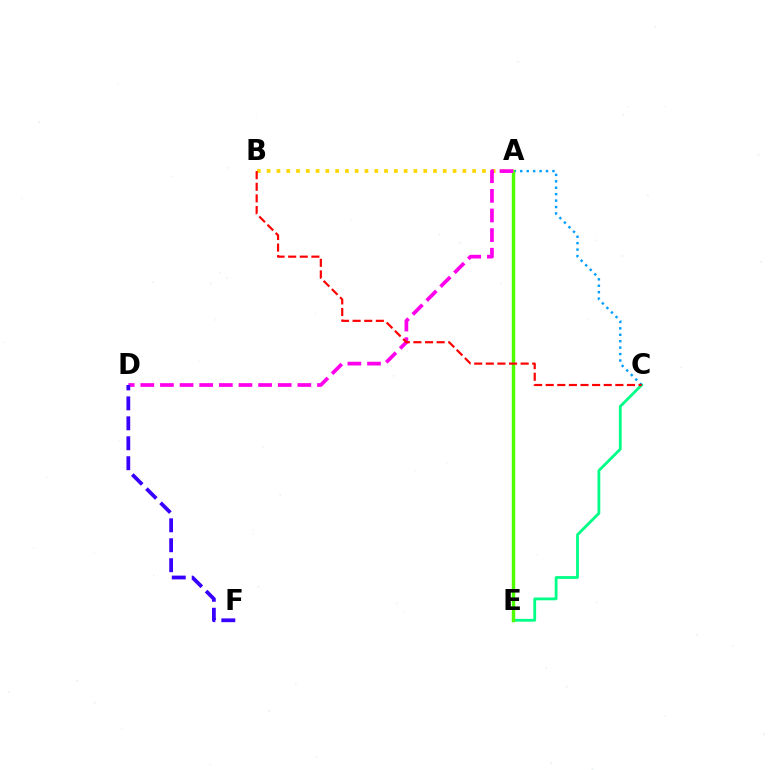{('C', 'E'): [{'color': '#00ff86', 'line_style': 'solid', 'thickness': 2.01}], ('A', 'C'): [{'color': '#009eff', 'line_style': 'dotted', 'thickness': 1.75}], ('A', 'E'): [{'color': '#4fff00', 'line_style': 'solid', 'thickness': 2.47}], ('A', 'B'): [{'color': '#ffd500', 'line_style': 'dotted', 'thickness': 2.66}], ('A', 'D'): [{'color': '#ff00ed', 'line_style': 'dashed', 'thickness': 2.67}], ('B', 'C'): [{'color': '#ff0000', 'line_style': 'dashed', 'thickness': 1.58}], ('D', 'F'): [{'color': '#3700ff', 'line_style': 'dashed', 'thickness': 2.71}]}